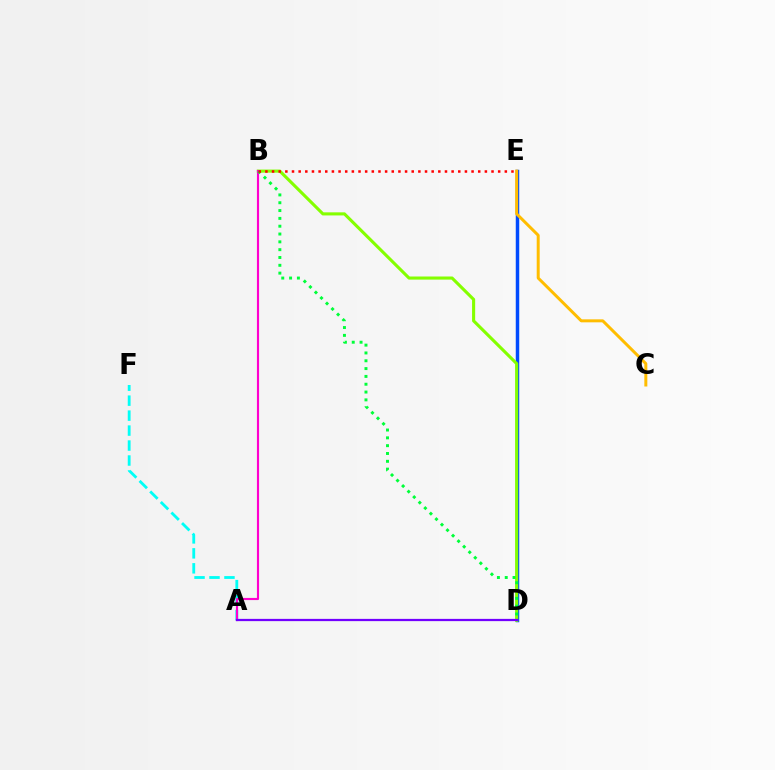{('D', 'E'): [{'color': '#004bff', 'line_style': 'solid', 'thickness': 2.51}], ('B', 'D'): [{'color': '#84ff00', 'line_style': 'solid', 'thickness': 2.23}, {'color': '#00ff39', 'line_style': 'dotted', 'thickness': 2.13}], ('A', 'F'): [{'color': '#00fff6', 'line_style': 'dashed', 'thickness': 2.03}], ('C', 'E'): [{'color': '#ffbd00', 'line_style': 'solid', 'thickness': 2.14}], ('A', 'B'): [{'color': '#ff00cf', 'line_style': 'solid', 'thickness': 1.55}], ('A', 'D'): [{'color': '#7200ff', 'line_style': 'solid', 'thickness': 1.62}], ('B', 'E'): [{'color': '#ff0000', 'line_style': 'dotted', 'thickness': 1.81}]}